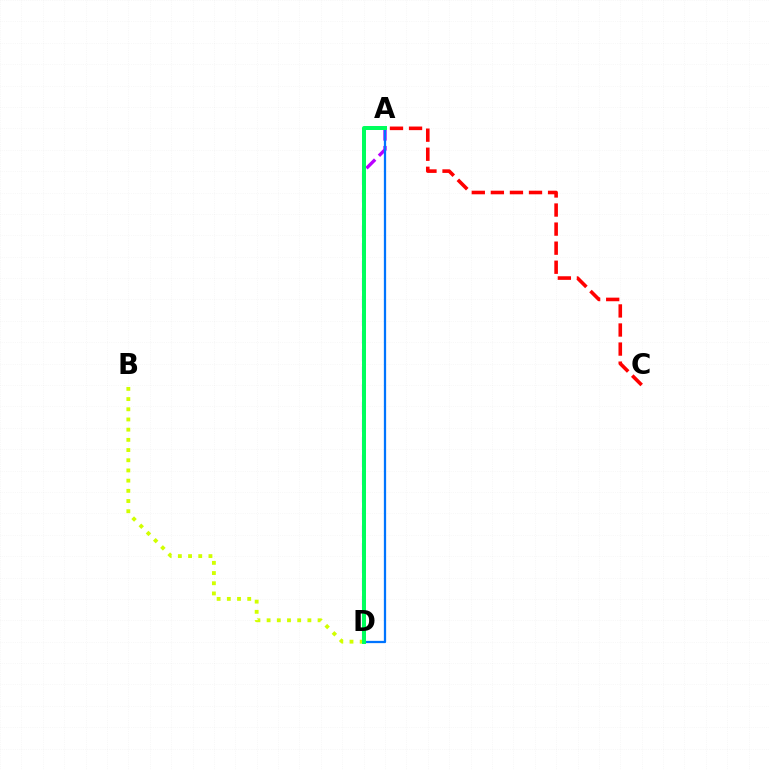{('A', 'D'): [{'color': '#b900ff', 'line_style': 'dashed', 'thickness': 2.4}, {'color': '#0074ff', 'line_style': 'solid', 'thickness': 1.63}, {'color': '#00ff5c', 'line_style': 'solid', 'thickness': 2.88}], ('B', 'D'): [{'color': '#d1ff00', 'line_style': 'dotted', 'thickness': 2.77}], ('A', 'C'): [{'color': '#ff0000', 'line_style': 'dashed', 'thickness': 2.59}]}